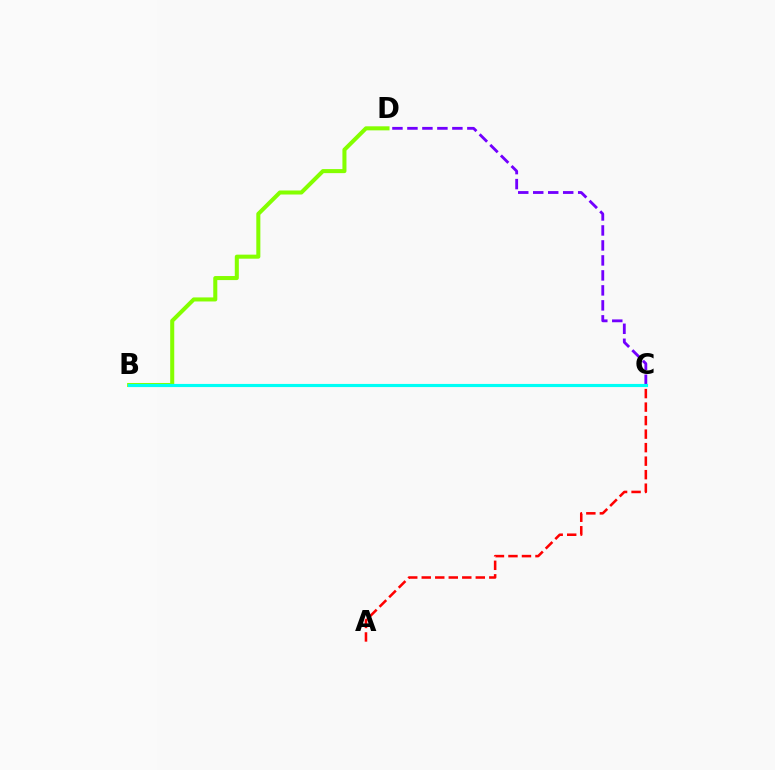{('C', 'D'): [{'color': '#7200ff', 'line_style': 'dashed', 'thickness': 2.04}], ('B', 'D'): [{'color': '#84ff00', 'line_style': 'solid', 'thickness': 2.91}], ('B', 'C'): [{'color': '#00fff6', 'line_style': 'solid', 'thickness': 2.25}], ('A', 'C'): [{'color': '#ff0000', 'line_style': 'dashed', 'thickness': 1.84}]}